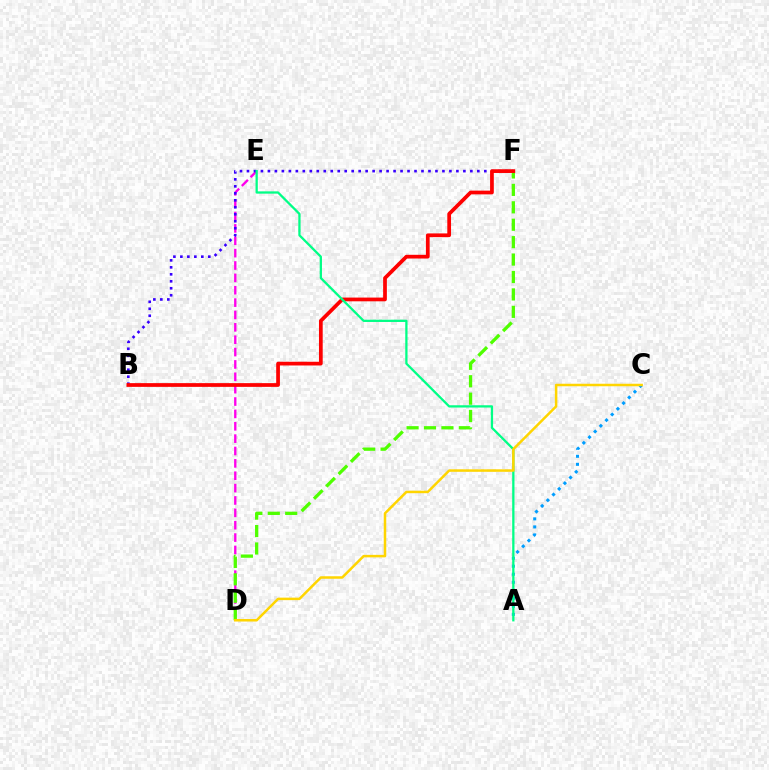{('A', 'C'): [{'color': '#009eff', 'line_style': 'dotted', 'thickness': 2.18}], ('D', 'E'): [{'color': '#ff00ed', 'line_style': 'dashed', 'thickness': 1.68}], ('B', 'F'): [{'color': '#3700ff', 'line_style': 'dotted', 'thickness': 1.9}, {'color': '#ff0000', 'line_style': 'solid', 'thickness': 2.69}], ('D', 'F'): [{'color': '#4fff00', 'line_style': 'dashed', 'thickness': 2.37}], ('A', 'E'): [{'color': '#00ff86', 'line_style': 'solid', 'thickness': 1.64}], ('C', 'D'): [{'color': '#ffd500', 'line_style': 'solid', 'thickness': 1.8}]}